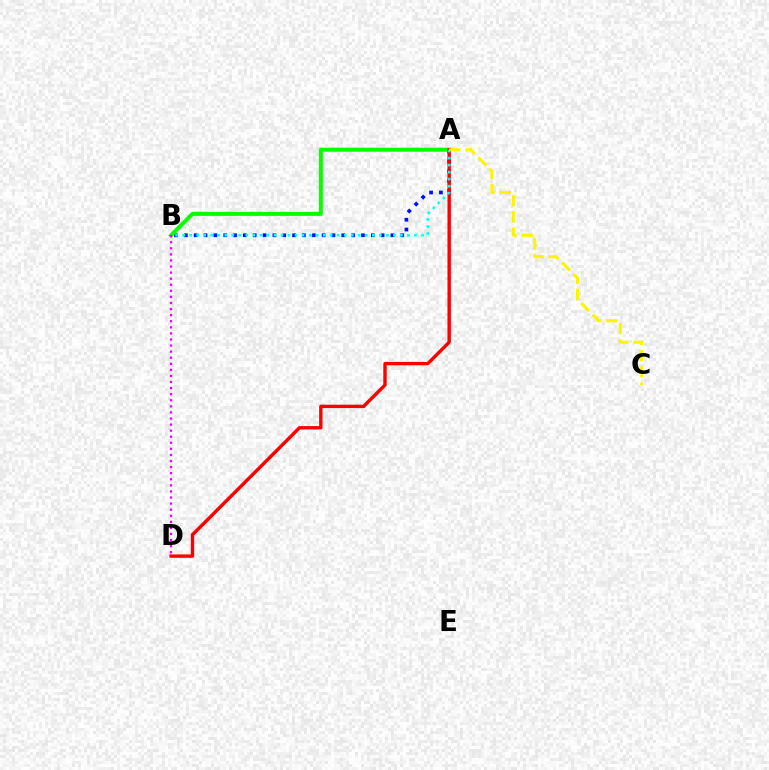{('A', 'B'): [{'color': '#0010ff', 'line_style': 'dotted', 'thickness': 2.67}, {'color': '#08ff00', 'line_style': 'solid', 'thickness': 2.89}, {'color': '#00fff6', 'line_style': 'dotted', 'thickness': 1.91}], ('A', 'D'): [{'color': '#ff0000', 'line_style': 'solid', 'thickness': 2.44}], ('B', 'D'): [{'color': '#ee00ff', 'line_style': 'dotted', 'thickness': 1.65}], ('A', 'C'): [{'color': '#fcf500', 'line_style': 'dashed', 'thickness': 2.19}]}